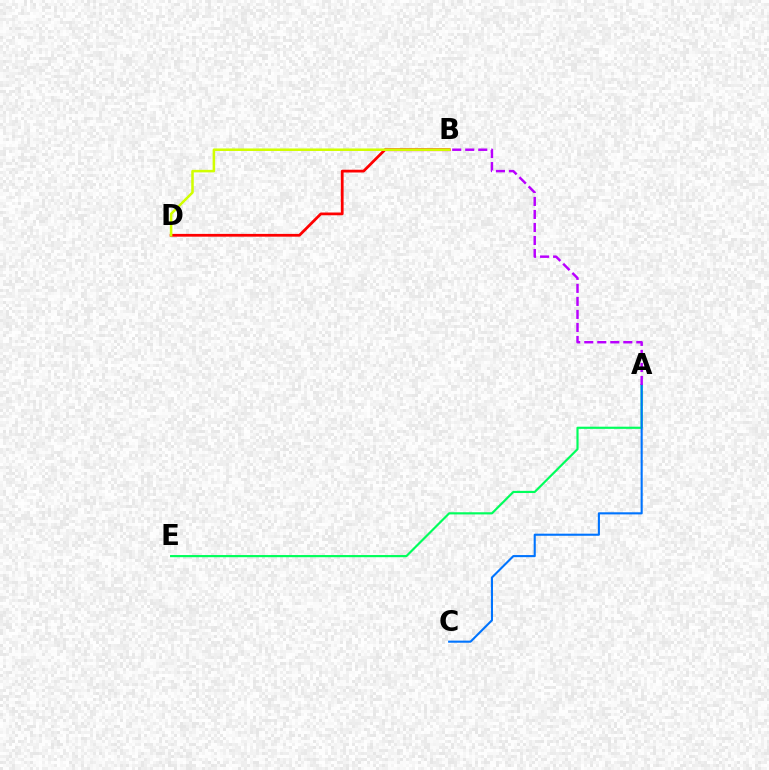{('B', 'D'): [{'color': '#ff0000', 'line_style': 'solid', 'thickness': 1.99}, {'color': '#d1ff00', 'line_style': 'solid', 'thickness': 1.82}], ('A', 'E'): [{'color': '#00ff5c', 'line_style': 'solid', 'thickness': 1.56}], ('A', 'C'): [{'color': '#0074ff', 'line_style': 'solid', 'thickness': 1.51}], ('A', 'B'): [{'color': '#b900ff', 'line_style': 'dashed', 'thickness': 1.77}]}